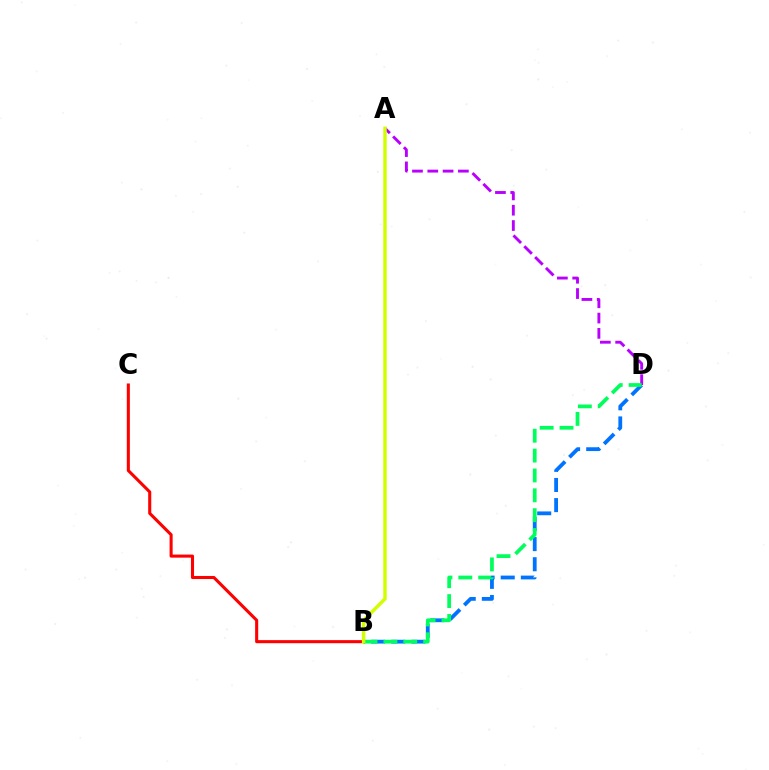{('B', 'C'): [{'color': '#ff0000', 'line_style': 'solid', 'thickness': 2.21}], ('A', 'D'): [{'color': '#b900ff', 'line_style': 'dashed', 'thickness': 2.08}], ('B', 'D'): [{'color': '#0074ff', 'line_style': 'dashed', 'thickness': 2.73}, {'color': '#00ff5c', 'line_style': 'dashed', 'thickness': 2.7}], ('A', 'B'): [{'color': '#d1ff00', 'line_style': 'solid', 'thickness': 2.48}]}